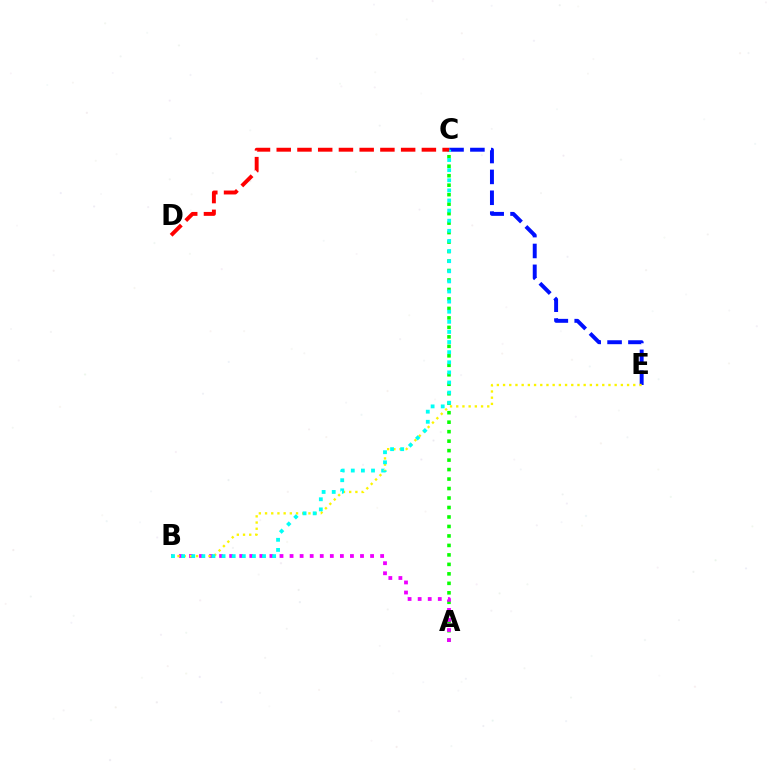{('C', 'E'): [{'color': '#0010ff', 'line_style': 'dashed', 'thickness': 2.83}], ('A', 'C'): [{'color': '#08ff00', 'line_style': 'dotted', 'thickness': 2.58}], ('A', 'B'): [{'color': '#ee00ff', 'line_style': 'dotted', 'thickness': 2.73}], ('B', 'E'): [{'color': '#fcf500', 'line_style': 'dotted', 'thickness': 1.68}], ('B', 'C'): [{'color': '#00fff6', 'line_style': 'dotted', 'thickness': 2.75}], ('C', 'D'): [{'color': '#ff0000', 'line_style': 'dashed', 'thickness': 2.82}]}